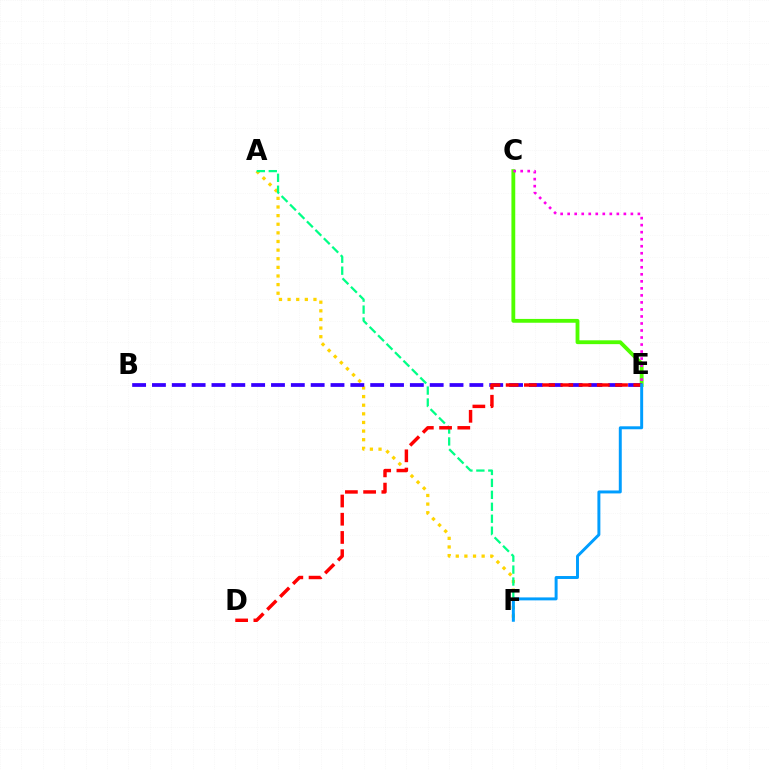{('C', 'E'): [{'color': '#4fff00', 'line_style': 'solid', 'thickness': 2.75}, {'color': '#ff00ed', 'line_style': 'dotted', 'thickness': 1.91}], ('A', 'F'): [{'color': '#ffd500', 'line_style': 'dotted', 'thickness': 2.34}, {'color': '#00ff86', 'line_style': 'dashed', 'thickness': 1.62}], ('B', 'E'): [{'color': '#3700ff', 'line_style': 'dashed', 'thickness': 2.7}], ('D', 'E'): [{'color': '#ff0000', 'line_style': 'dashed', 'thickness': 2.48}], ('E', 'F'): [{'color': '#009eff', 'line_style': 'solid', 'thickness': 2.13}]}